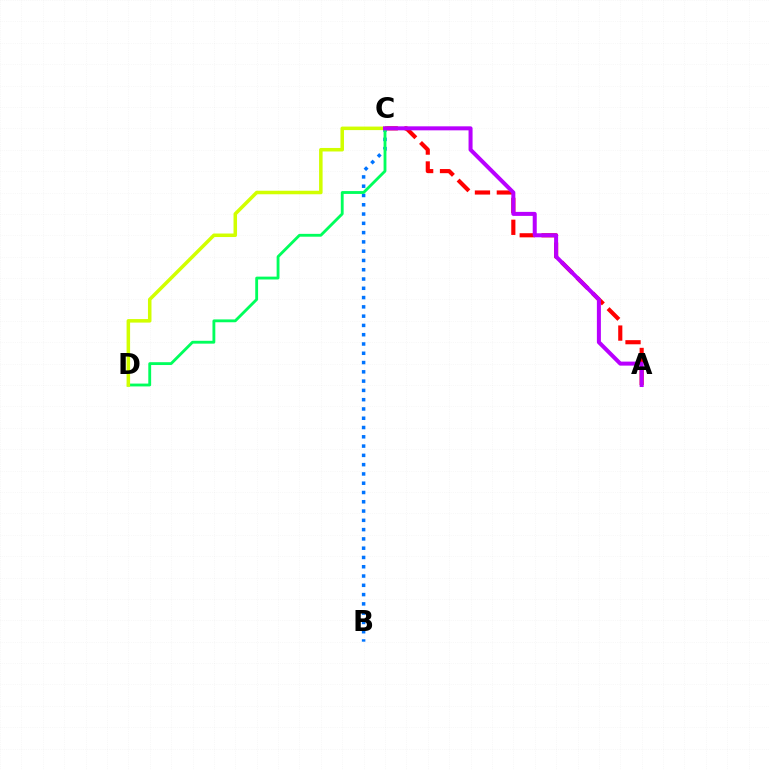{('A', 'C'): [{'color': '#ff0000', 'line_style': 'dashed', 'thickness': 2.97}, {'color': '#b900ff', 'line_style': 'solid', 'thickness': 2.89}], ('B', 'C'): [{'color': '#0074ff', 'line_style': 'dotted', 'thickness': 2.52}], ('C', 'D'): [{'color': '#00ff5c', 'line_style': 'solid', 'thickness': 2.05}, {'color': '#d1ff00', 'line_style': 'solid', 'thickness': 2.53}]}